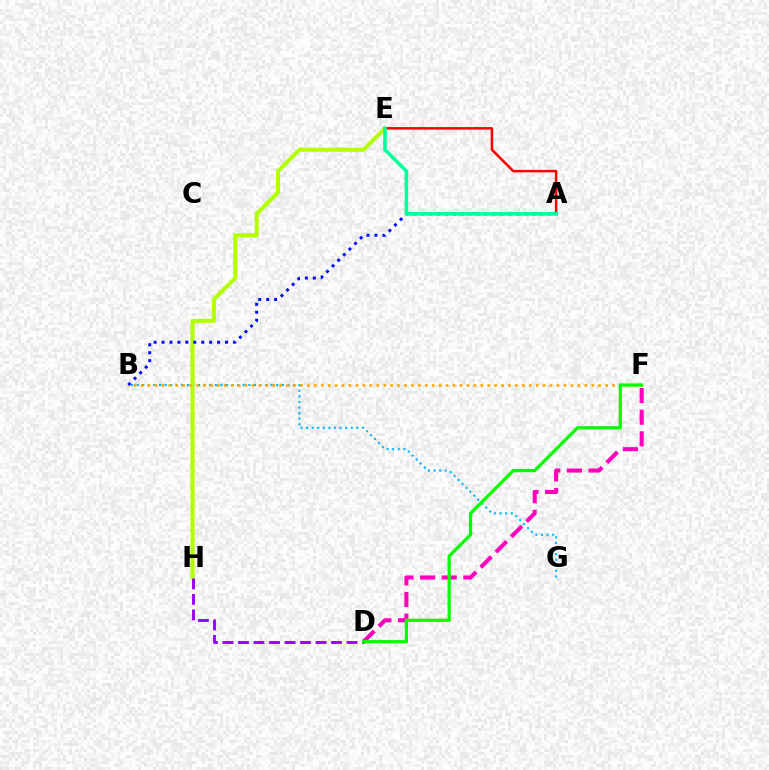{('B', 'G'): [{'color': '#00b5ff', 'line_style': 'dotted', 'thickness': 1.52}], ('E', 'H'): [{'color': '#b3ff00', 'line_style': 'solid', 'thickness': 2.92}], ('D', 'F'): [{'color': '#ff00bd', 'line_style': 'dashed', 'thickness': 2.94}, {'color': '#08ff00', 'line_style': 'solid', 'thickness': 2.32}], ('D', 'H'): [{'color': '#9b00ff', 'line_style': 'dashed', 'thickness': 2.11}], ('B', 'F'): [{'color': '#ffa500', 'line_style': 'dotted', 'thickness': 1.88}], ('A', 'E'): [{'color': '#ff0000', 'line_style': 'solid', 'thickness': 1.8}, {'color': '#00ff9d', 'line_style': 'solid', 'thickness': 2.57}], ('A', 'B'): [{'color': '#0010ff', 'line_style': 'dotted', 'thickness': 2.16}]}